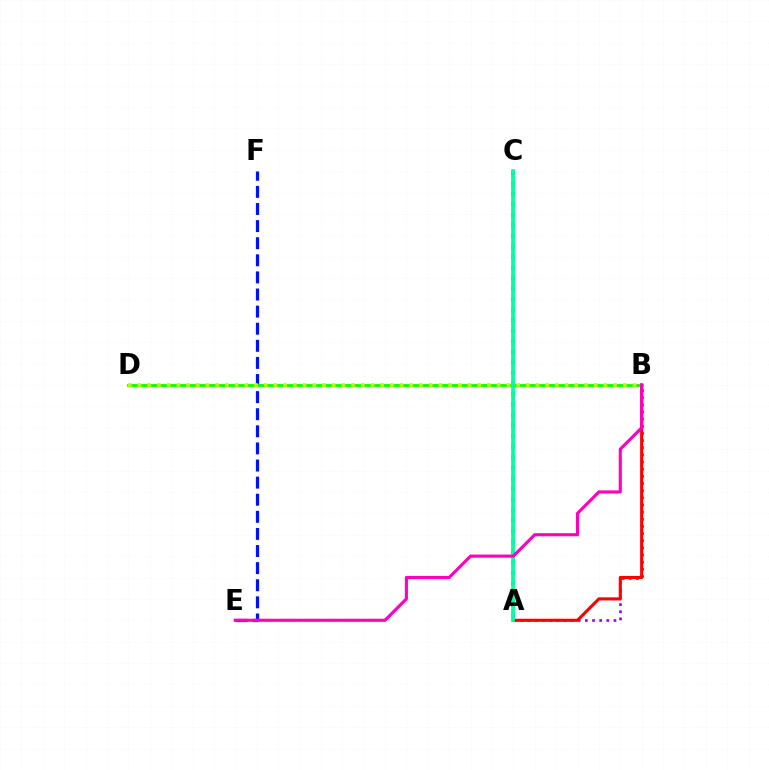{('A', 'B'): [{'color': '#9b00ff', 'line_style': 'dotted', 'thickness': 1.94}, {'color': '#ff0000', 'line_style': 'solid', 'thickness': 2.23}], ('A', 'C'): [{'color': '#00b5ff', 'line_style': 'dotted', 'thickness': 2.86}, {'color': '#ffa500', 'line_style': 'dashed', 'thickness': 1.66}, {'color': '#00ff9d', 'line_style': 'solid', 'thickness': 2.65}], ('E', 'F'): [{'color': '#0010ff', 'line_style': 'dashed', 'thickness': 2.32}], ('B', 'D'): [{'color': '#08ff00', 'line_style': 'solid', 'thickness': 2.04}, {'color': '#b3ff00', 'line_style': 'dotted', 'thickness': 2.64}], ('B', 'E'): [{'color': '#ff00bd', 'line_style': 'solid', 'thickness': 2.24}]}